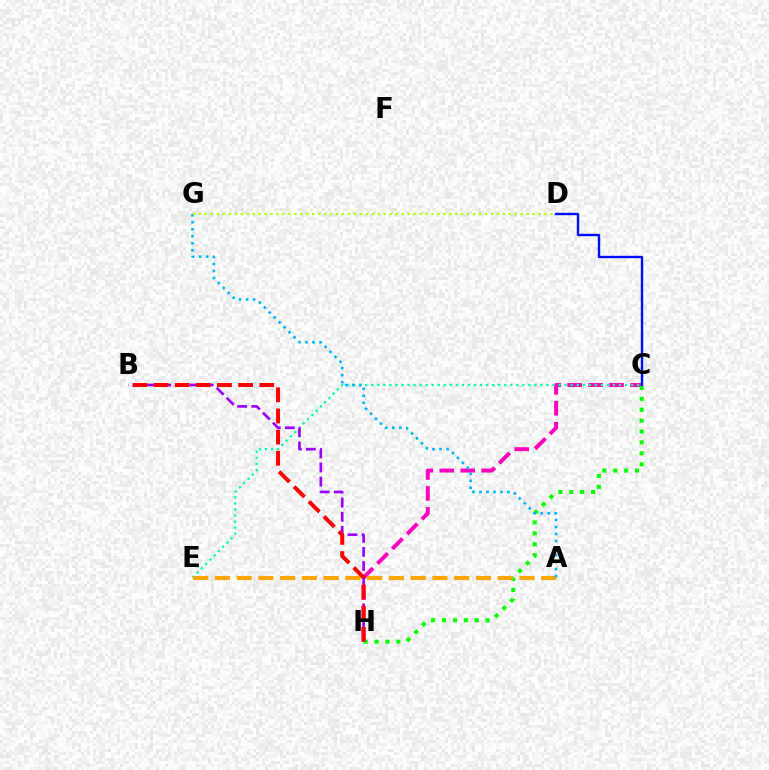{('C', 'H'): [{'color': '#ff00bd', 'line_style': 'dashed', 'thickness': 2.84}, {'color': '#08ff00', 'line_style': 'dotted', 'thickness': 2.96}], ('C', 'E'): [{'color': '#00ff9d', 'line_style': 'dotted', 'thickness': 1.64}], ('B', 'H'): [{'color': '#9b00ff', 'line_style': 'dashed', 'thickness': 1.92}, {'color': '#ff0000', 'line_style': 'dashed', 'thickness': 2.87}], ('A', 'E'): [{'color': '#ffa500', 'line_style': 'dashed', 'thickness': 2.96}], ('A', 'G'): [{'color': '#00b5ff', 'line_style': 'dotted', 'thickness': 1.91}], ('D', 'G'): [{'color': '#b3ff00', 'line_style': 'dotted', 'thickness': 1.62}], ('C', 'D'): [{'color': '#0010ff', 'line_style': 'solid', 'thickness': 1.72}]}